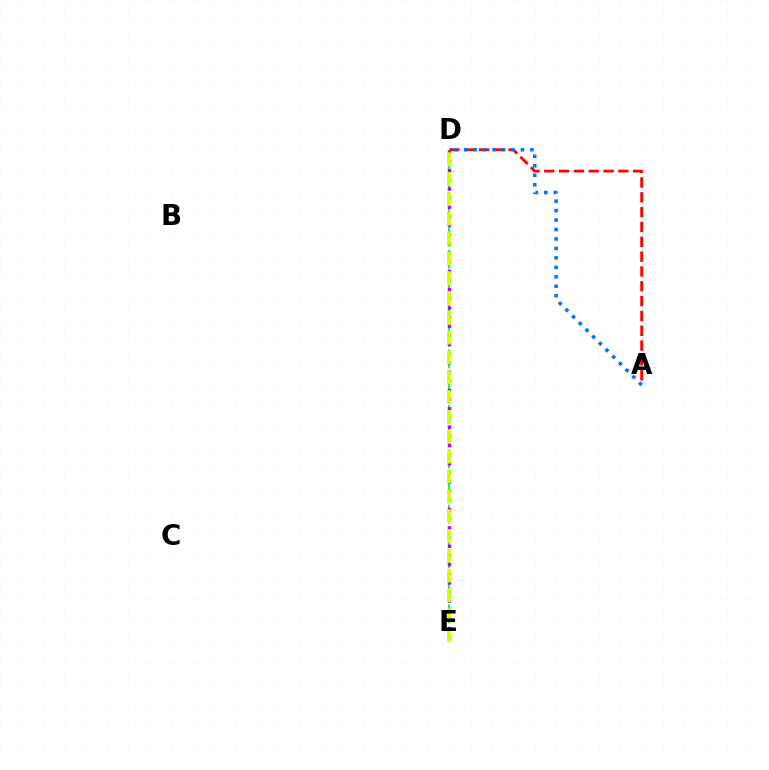{('A', 'D'): [{'color': '#ff0000', 'line_style': 'dashed', 'thickness': 2.01}, {'color': '#0074ff', 'line_style': 'dotted', 'thickness': 2.57}], ('D', 'E'): [{'color': '#00ff5c', 'line_style': 'dashed', 'thickness': 1.51}, {'color': '#b900ff', 'line_style': 'dotted', 'thickness': 2.49}, {'color': '#d1ff00', 'line_style': 'dashed', 'thickness': 2.69}]}